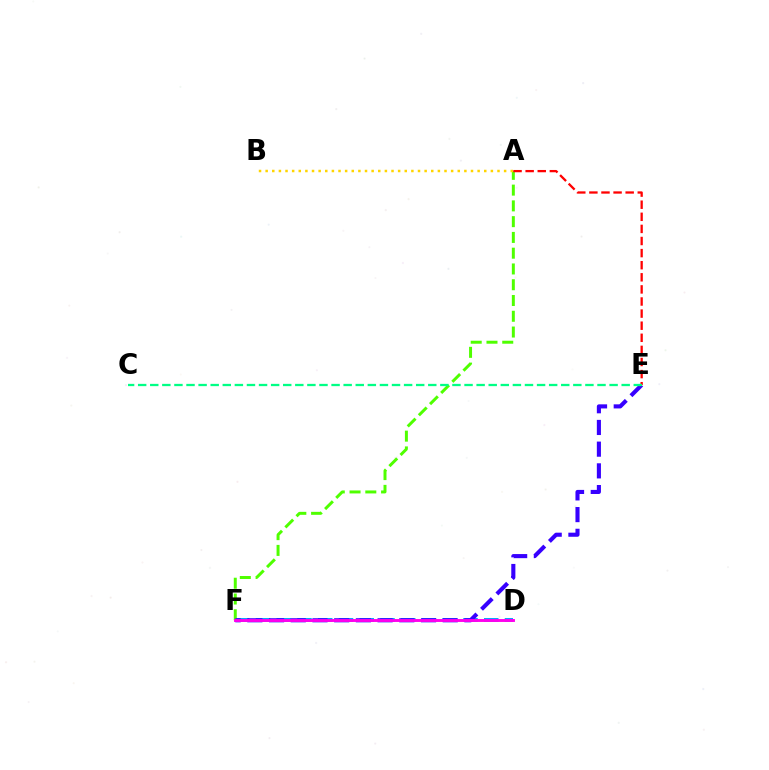{('D', 'F'): [{'color': '#009eff', 'line_style': 'dashed', 'thickness': 2.82}, {'color': '#ff00ed', 'line_style': 'solid', 'thickness': 2.09}], ('A', 'F'): [{'color': '#4fff00', 'line_style': 'dashed', 'thickness': 2.14}], ('E', 'F'): [{'color': '#3700ff', 'line_style': 'dashed', 'thickness': 2.95}], ('A', 'E'): [{'color': '#ff0000', 'line_style': 'dashed', 'thickness': 1.64}], ('C', 'E'): [{'color': '#00ff86', 'line_style': 'dashed', 'thickness': 1.64}], ('A', 'B'): [{'color': '#ffd500', 'line_style': 'dotted', 'thickness': 1.8}]}